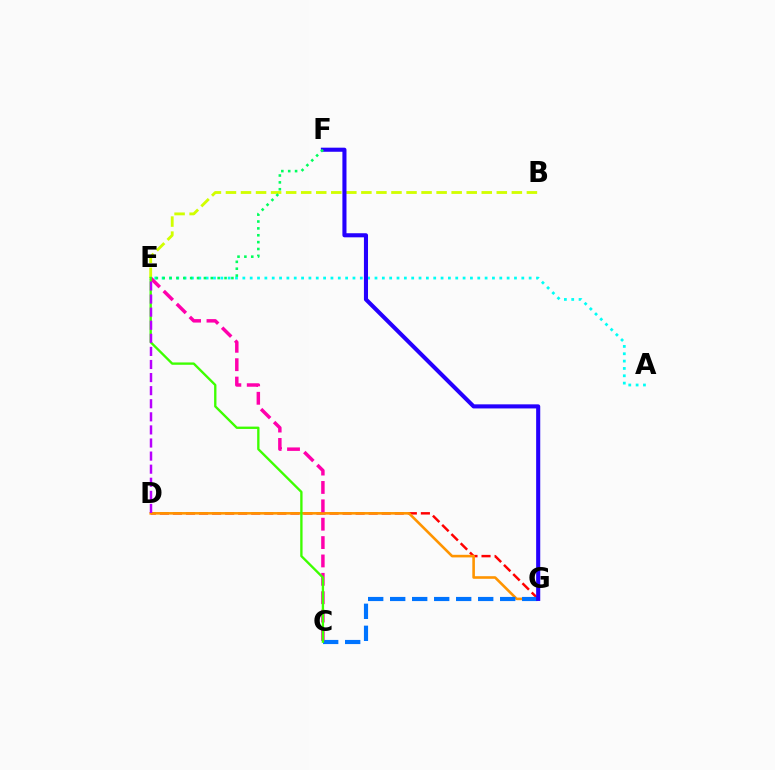{('D', 'G'): [{'color': '#ff0000', 'line_style': 'dashed', 'thickness': 1.77}, {'color': '#ff9400', 'line_style': 'solid', 'thickness': 1.87}], ('A', 'E'): [{'color': '#00fff6', 'line_style': 'dotted', 'thickness': 1.99}], ('B', 'E'): [{'color': '#d1ff00', 'line_style': 'dashed', 'thickness': 2.04}], ('C', 'G'): [{'color': '#0074ff', 'line_style': 'dashed', 'thickness': 2.99}], ('C', 'E'): [{'color': '#ff00ac', 'line_style': 'dashed', 'thickness': 2.5}, {'color': '#3dff00', 'line_style': 'solid', 'thickness': 1.69}], ('D', 'E'): [{'color': '#b900ff', 'line_style': 'dashed', 'thickness': 1.78}], ('F', 'G'): [{'color': '#2500ff', 'line_style': 'solid', 'thickness': 2.94}], ('E', 'F'): [{'color': '#00ff5c', 'line_style': 'dotted', 'thickness': 1.87}]}